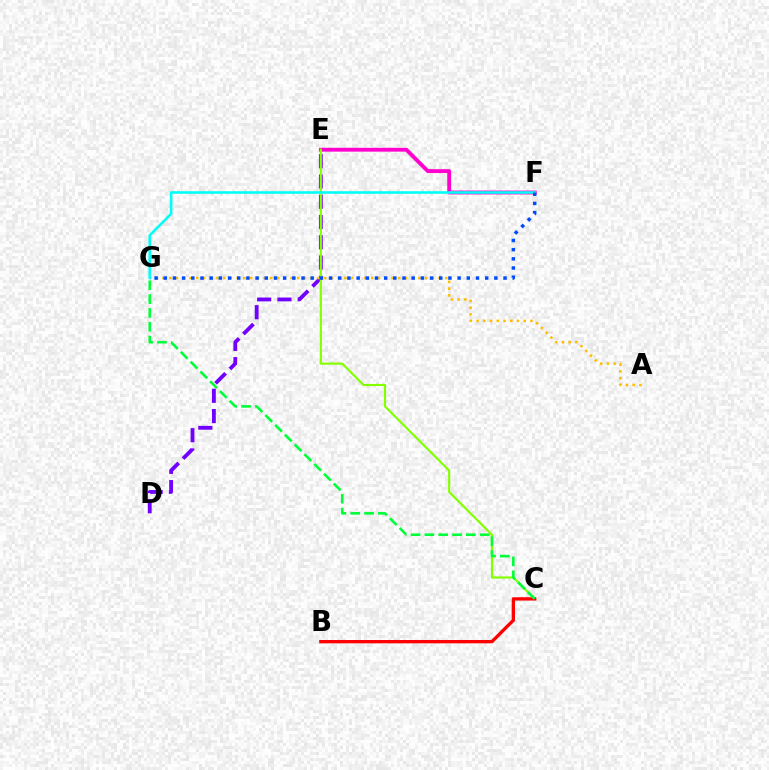{('D', 'E'): [{'color': '#7200ff', 'line_style': 'dashed', 'thickness': 2.75}], ('E', 'F'): [{'color': '#ff00cf', 'line_style': 'solid', 'thickness': 2.76}], ('C', 'E'): [{'color': '#84ff00', 'line_style': 'solid', 'thickness': 1.56}], ('A', 'G'): [{'color': '#ffbd00', 'line_style': 'dotted', 'thickness': 1.83}], ('B', 'C'): [{'color': '#ff0000', 'line_style': 'solid', 'thickness': 2.38}], ('F', 'G'): [{'color': '#00fff6', 'line_style': 'solid', 'thickness': 1.85}, {'color': '#004bff', 'line_style': 'dotted', 'thickness': 2.49}], ('C', 'G'): [{'color': '#00ff39', 'line_style': 'dashed', 'thickness': 1.88}]}